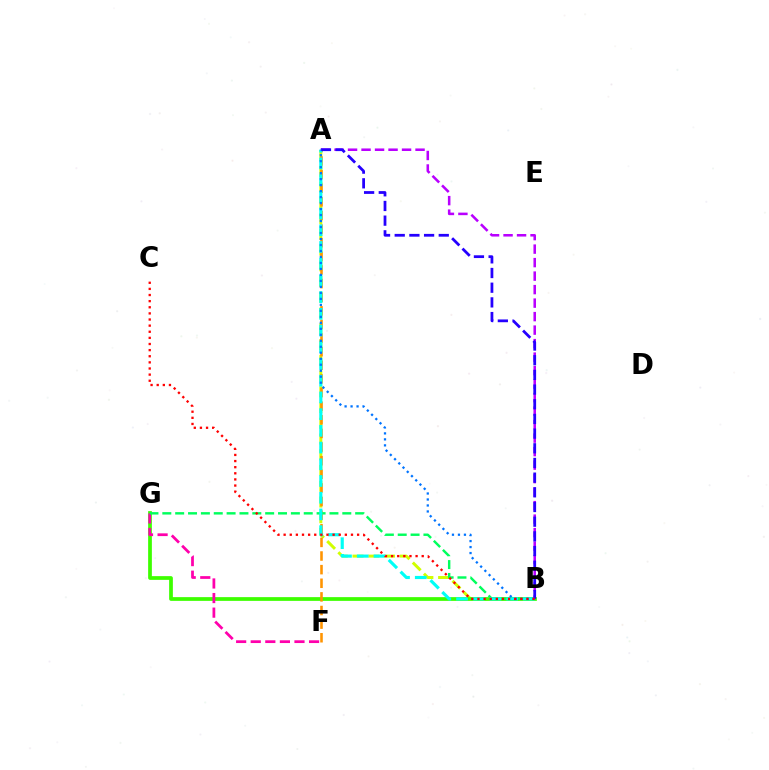{('A', 'B'): [{'color': '#d1ff00', 'line_style': 'dashed', 'thickness': 2.14}, {'color': '#00fff6', 'line_style': 'dashed', 'thickness': 2.27}, {'color': '#b900ff', 'line_style': 'dashed', 'thickness': 1.83}, {'color': '#2500ff', 'line_style': 'dashed', 'thickness': 1.99}, {'color': '#0074ff', 'line_style': 'dotted', 'thickness': 1.63}], ('B', 'G'): [{'color': '#3dff00', 'line_style': 'solid', 'thickness': 2.69}, {'color': '#00ff5c', 'line_style': 'dashed', 'thickness': 1.75}], ('A', 'F'): [{'color': '#ff9400', 'line_style': 'dashed', 'thickness': 1.85}], ('F', 'G'): [{'color': '#ff00ac', 'line_style': 'dashed', 'thickness': 1.98}], ('B', 'C'): [{'color': '#ff0000', 'line_style': 'dotted', 'thickness': 1.66}]}